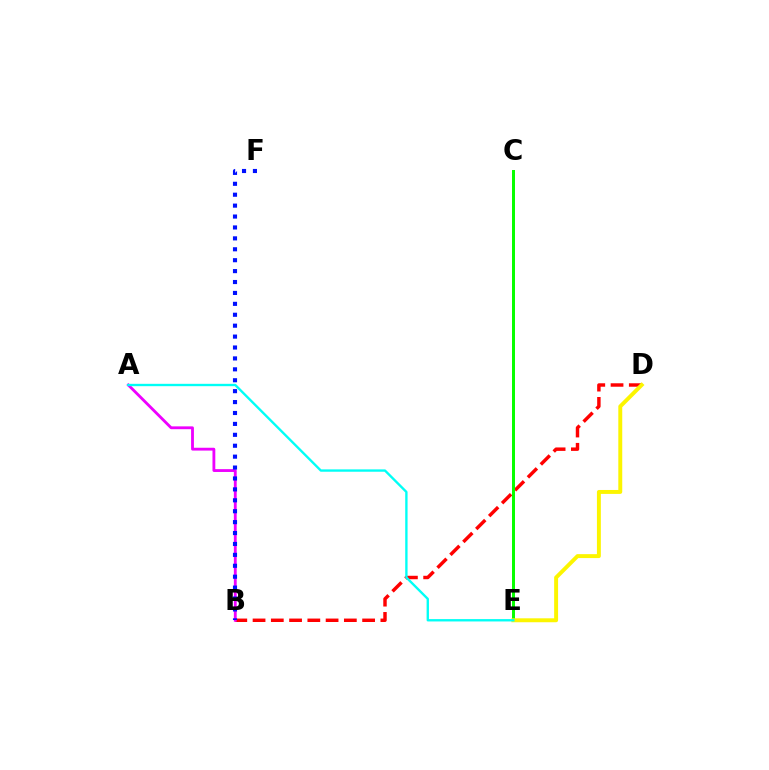{('B', 'D'): [{'color': '#ff0000', 'line_style': 'dashed', 'thickness': 2.48}], ('A', 'B'): [{'color': '#ee00ff', 'line_style': 'solid', 'thickness': 2.04}], ('C', 'E'): [{'color': '#08ff00', 'line_style': 'solid', 'thickness': 2.15}], ('B', 'F'): [{'color': '#0010ff', 'line_style': 'dotted', 'thickness': 2.97}], ('D', 'E'): [{'color': '#fcf500', 'line_style': 'solid', 'thickness': 2.83}], ('A', 'E'): [{'color': '#00fff6', 'line_style': 'solid', 'thickness': 1.7}]}